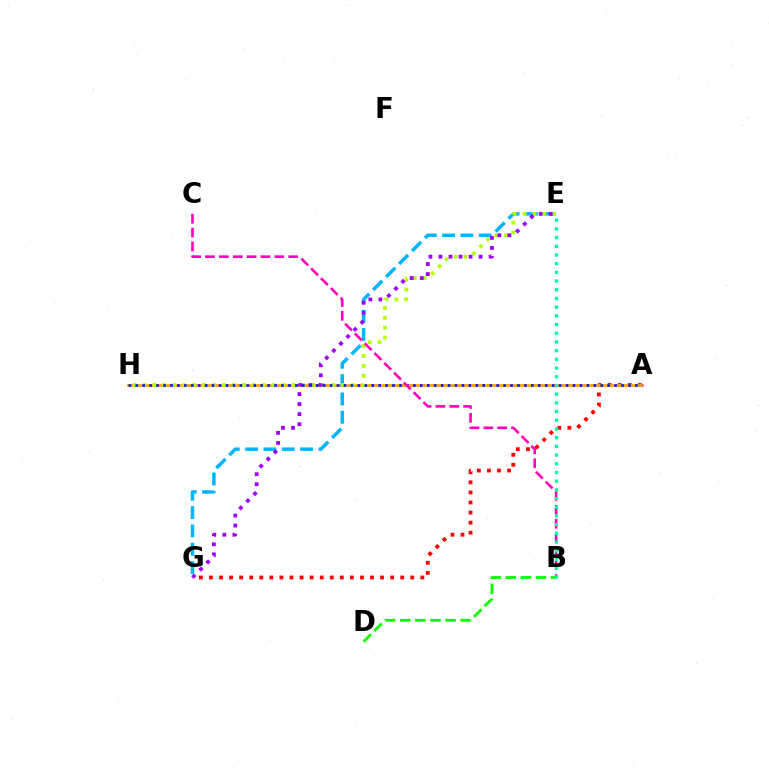{('A', 'G'): [{'color': '#ff0000', 'line_style': 'dotted', 'thickness': 2.73}], ('A', 'H'): [{'color': '#ffa500', 'line_style': 'solid', 'thickness': 2.02}, {'color': '#0010ff', 'line_style': 'dotted', 'thickness': 1.89}], ('B', 'D'): [{'color': '#08ff00', 'line_style': 'dashed', 'thickness': 2.05}], ('E', 'G'): [{'color': '#00b5ff', 'line_style': 'dashed', 'thickness': 2.49}, {'color': '#9b00ff', 'line_style': 'dotted', 'thickness': 2.73}], ('E', 'H'): [{'color': '#b3ff00', 'line_style': 'dotted', 'thickness': 2.7}], ('B', 'C'): [{'color': '#ff00bd', 'line_style': 'dashed', 'thickness': 1.88}], ('B', 'E'): [{'color': '#00ff9d', 'line_style': 'dotted', 'thickness': 2.36}]}